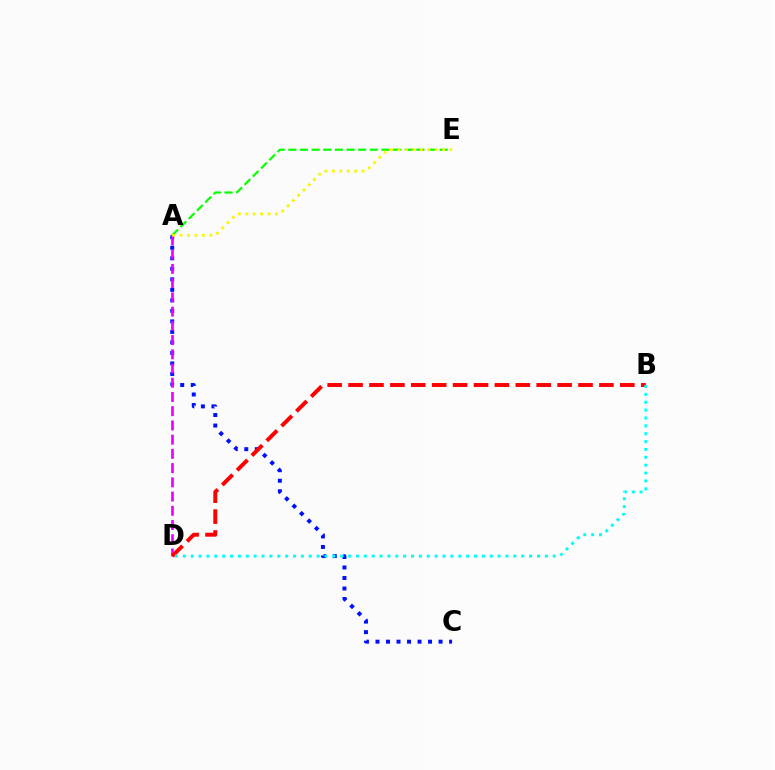{('A', 'C'): [{'color': '#0010ff', 'line_style': 'dotted', 'thickness': 2.86}], ('A', 'D'): [{'color': '#ee00ff', 'line_style': 'dashed', 'thickness': 1.93}], ('B', 'D'): [{'color': '#ff0000', 'line_style': 'dashed', 'thickness': 2.84}, {'color': '#00fff6', 'line_style': 'dotted', 'thickness': 2.14}], ('A', 'E'): [{'color': '#08ff00', 'line_style': 'dashed', 'thickness': 1.58}, {'color': '#fcf500', 'line_style': 'dotted', 'thickness': 2.02}]}